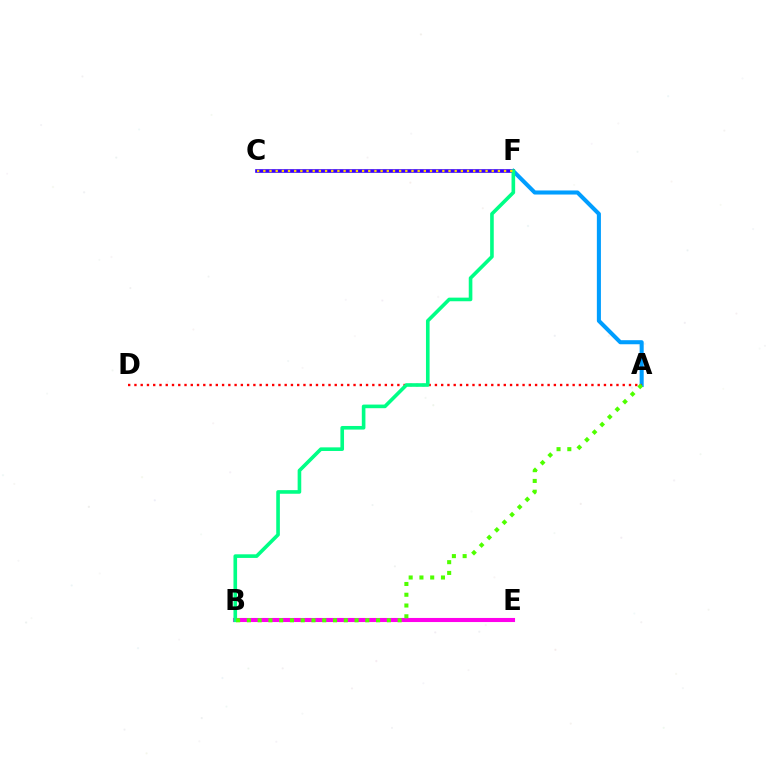{('A', 'F'): [{'color': '#009eff', 'line_style': 'solid', 'thickness': 2.92}], ('B', 'E'): [{'color': '#ff00ed', 'line_style': 'solid', 'thickness': 2.94}], ('C', 'F'): [{'color': '#3700ff', 'line_style': 'solid', 'thickness': 2.62}, {'color': '#ffd500', 'line_style': 'dotted', 'thickness': 1.68}], ('A', 'D'): [{'color': '#ff0000', 'line_style': 'dotted', 'thickness': 1.7}], ('B', 'F'): [{'color': '#00ff86', 'line_style': 'solid', 'thickness': 2.61}], ('A', 'B'): [{'color': '#4fff00', 'line_style': 'dotted', 'thickness': 2.93}]}